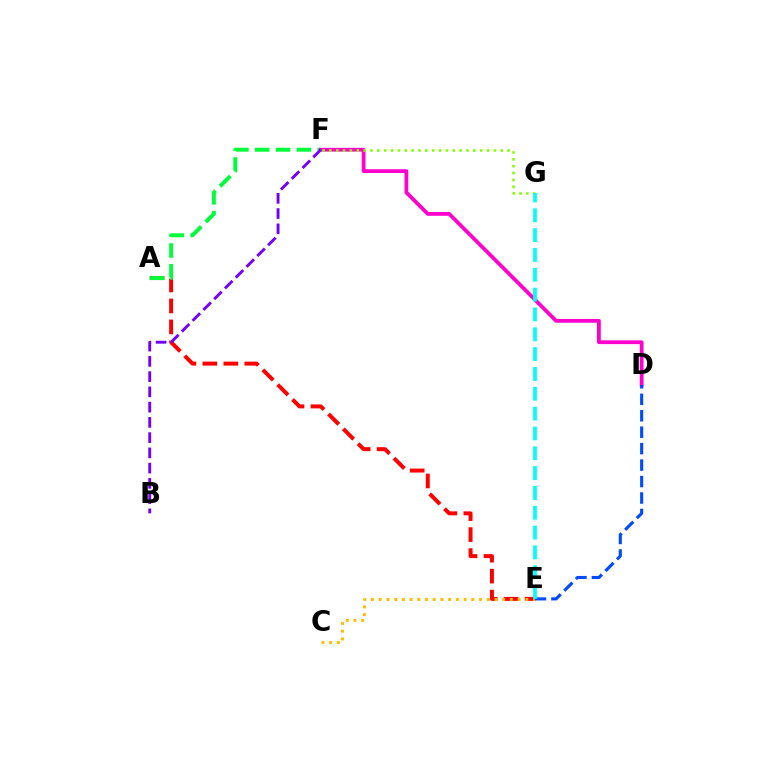{('A', 'E'): [{'color': '#ff0000', 'line_style': 'dashed', 'thickness': 2.85}], ('A', 'F'): [{'color': '#00ff39', 'line_style': 'dashed', 'thickness': 2.83}], ('D', 'F'): [{'color': '#ff00cf', 'line_style': 'solid', 'thickness': 2.72}], ('B', 'F'): [{'color': '#7200ff', 'line_style': 'dashed', 'thickness': 2.07}], ('C', 'E'): [{'color': '#ffbd00', 'line_style': 'dotted', 'thickness': 2.1}], ('D', 'E'): [{'color': '#004bff', 'line_style': 'dashed', 'thickness': 2.23}], ('F', 'G'): [{'color': '#84ff00', 'line_style': 'dotted', 'thickness': 1.86}], ('E', 'G'): [{'color': '#00fff6', 'line_style': 'dashed', 'thickness': 2.69}]}